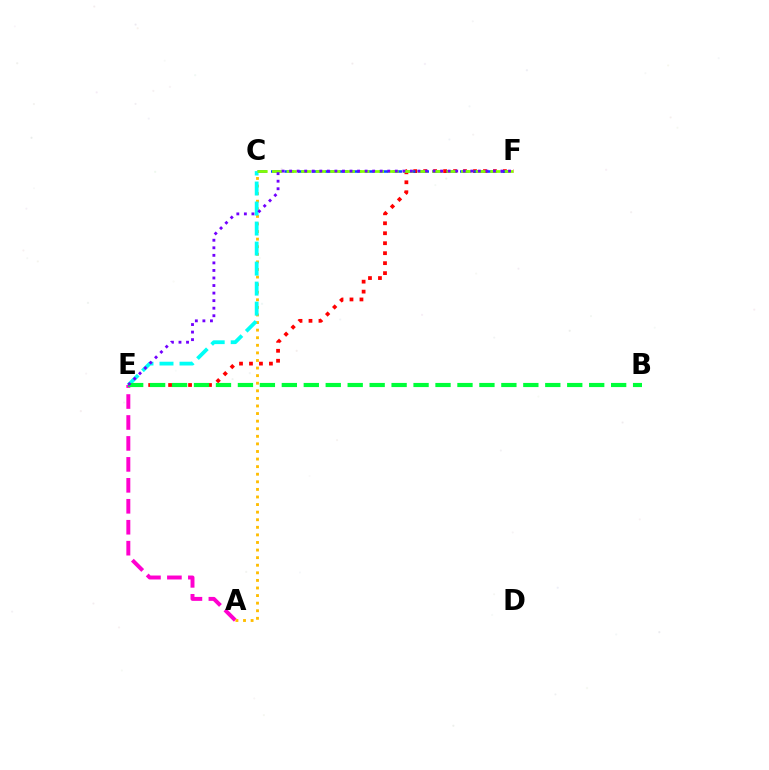{('A', 'E'): [{'color': '#ff00cf', 'line_style': 'dashed', 'thickness': 2.85}], ('E', 'F'): [{'color': '#ff0000', 'line_style': 'dotted', 'thickness': 2.71}, {'color': '#7200ff', 'line_style': 'dotted', 'thickness': 2.05}], ('A', 'C'): [{'color': '#ffbd00', 'line_style': 'dotted', 'thickness': 2.06}], ('C', 'F'): [{'color': '#004bff', 'line_style': 'dashed', 'thickness': 1.83}, {'color': '#84ff00', 'line_style': 'dashed', 'thickness': 1.98}], ('C', 'E'): [{'color': '#00fff6', 'line_style': 'dashed', 'thickness': 2.72}], ('B', 'E'): [{'color': '#00ff39', 'line_style': 'dashed', 'thickness': 2.98}]}